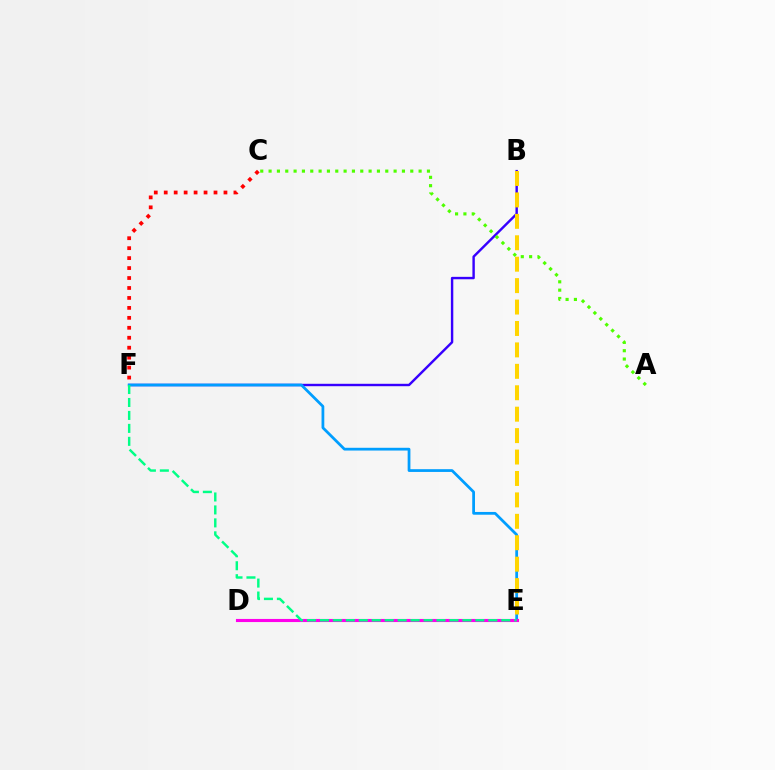{('C', 'F'): [{'color': '#ff0000', 'line_style': 'dotted', 'thickness': 2.7}], ('B', 'F'): [{'color': '#3700ff', 'line_style': 'solid', 'thickness': 1.74}], ('E', 'F'): [{'color': '#009eff', 'line_style': 'solid', 'thickness': 1.99}, {'color': '#00ff86', 'line_style': 'dashed', 'thickness': 1.76}], ('D', 'E'): [{'color': '#ff00ed', 'line_style': 'solid', 'thickness': 2.24}], ('B', 'E'): [{'color': '#ffd500', 'line_style': 'dashed', 'thickness': 2.91}], ('A', 'C'): [{'color': '#4fff00', 'line_style': 'dotted', 'thickness': 2.26}]}